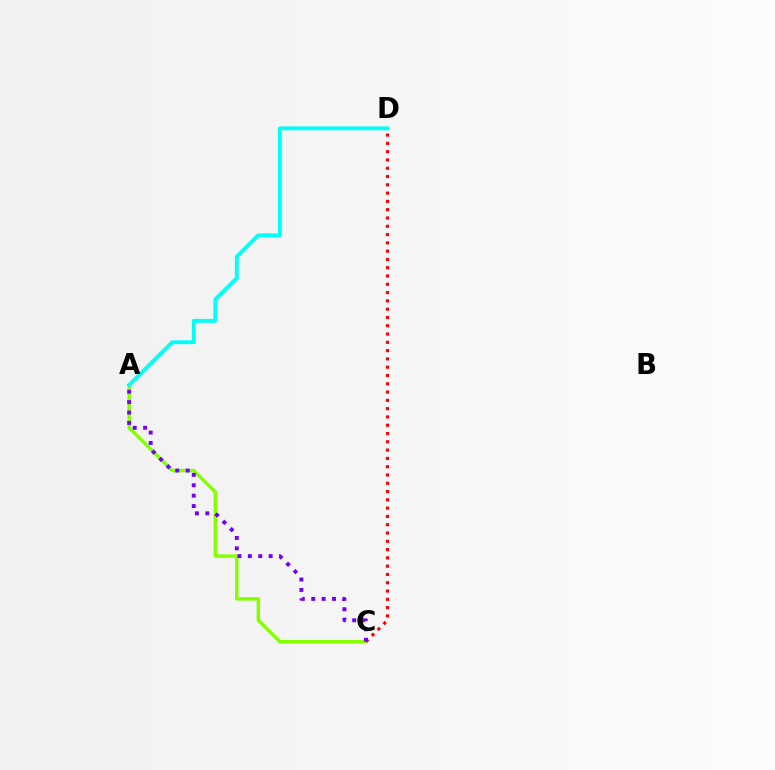{('A', 'C'): [{'color': '#84ff00', 'line_style': 'solid', 'thickness': 2.47}, {'color': '#7200ff', 'line_style': 'dotted', 'thickness': 2.82}], ('A', 'D'): [{'color': '#00fff6', 'line_style': 'solid', 'thickness': 2.78}], ('C', 'D'): [{'color': '#ff0000', 'line_style': 'dotted', 'thickness': 2.25}]}